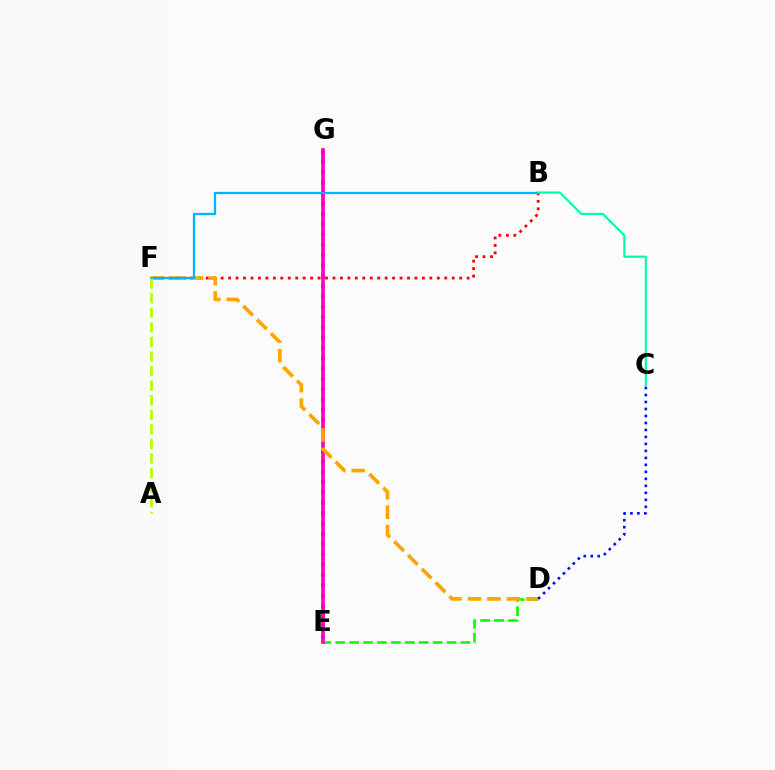{('D', 'E'): [{'color': '#08ff00', 'line_style': 'dashed', 'thickness': 1.89}], ('B', 'F'): [{'color': '#ff0000', 'line_style': 'dotted', 'thickness': 2.03}, {'color': '#00b5ff', 'line_style': 'solid', 'thickness': 1.63}], ('E', 'G'): [{'color': '#9b00ff', 'line_style': 'dotted', 'thickness': 2.8}, {'color': '#ff00bd', 'line_style': 'solid', 'thickness': 2.63}], ('D', 'F'): [{'color': '#ffa500', 'line_style': 'dashed', 'thickness': 2.64}], ('C', 'D'): [{'color': '#0010ff', 'line_style': 'dotted', 'thickness': 1.9}], ('A', 'F'): [{'color': '#b3ff00', 'line_style': 'dashed', 'thickness': 1.98}], ('B', 'C'): [{'color': '#00ff9d', 'line_style': 'solid', 'thickness': 1.55}]}